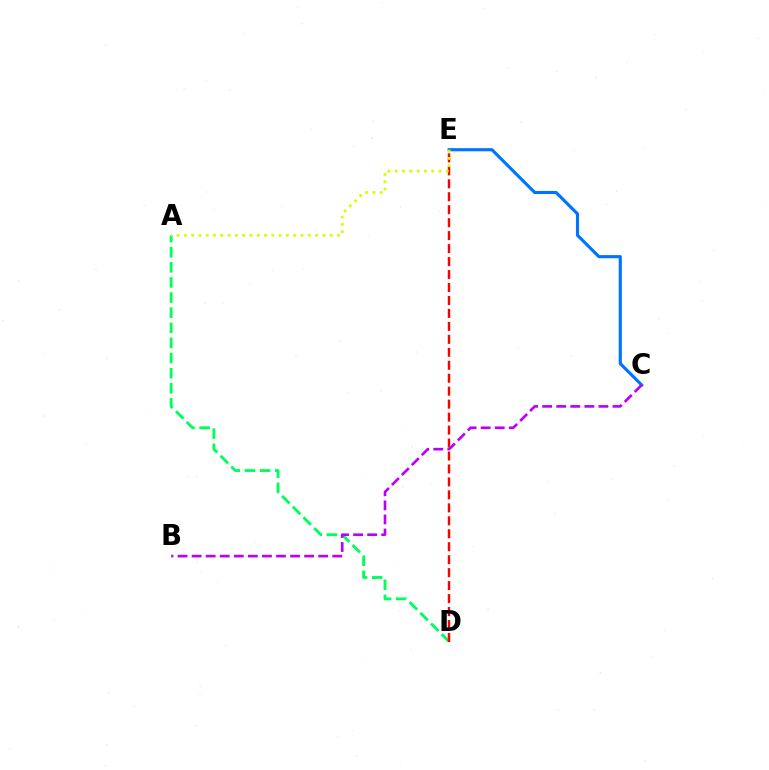{('A', 'D'): [{'color': '#00ff5c', 'line_style': 'dashed', 'thickness': 2.05}], ('C', 'E'): [{'color': '#0074ff', 'line_style': 'solid', 'thickness': 2.26}], ('D', 'E'): [{'color': '#ff0000', 'line_style': 'dashed', 'thickness': 1.76}], ('B', 'C'): [{'color': '#b900ff', 'line_style': 'dashed', 'thickness': 1.91}], ('A', 'E'): [{'color': '#d1ff00', 'line_style': 'dotted', 'thickness': 1.98}]}